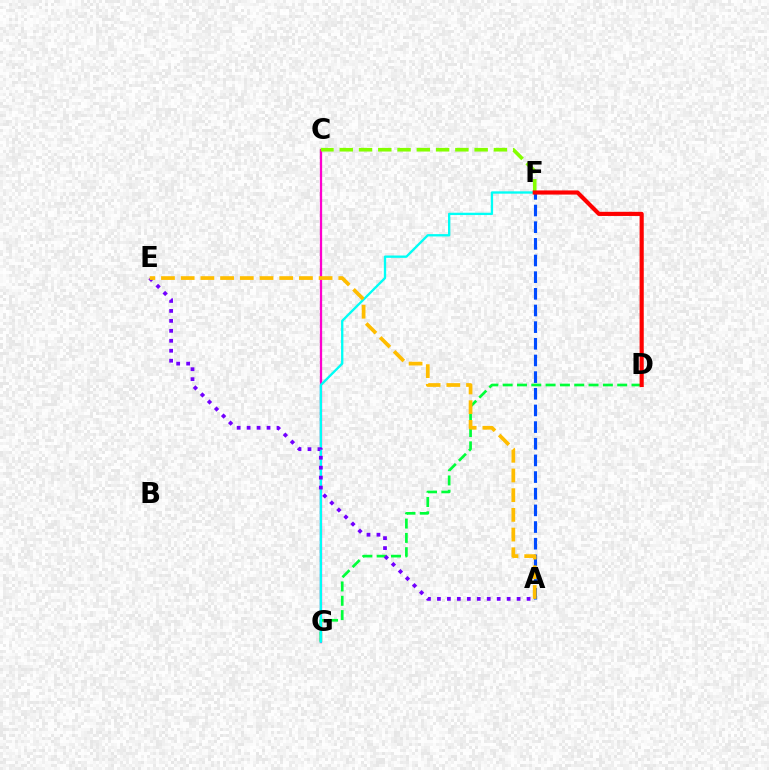{('C', 'G'): [{'color': '#ff00cf', 'line_style': 'solid', 'thickness': 1.64}], ('D', 'G'): [{'color': '#00ff39', 'line_style': 'dashed', 'thickness': 1.95}], ('A', 'F'): [{'color': '#004bff', 'line_style': 'dashed', 'thickness': 2.26}], ('C', 'F'): [{'color': '#84ff00', 'line_style': 'dashed', 'thickness': 2.62}], ('F', 'G'): [{'color': '#00fff6', 'line_style': 'solid', 'thickness': 1.68}], ('A', 'E'): [{'color': '#7200ff', 'line_style': 'dotted', 'thickness': 2.71}, {'color': '#ffbd00', 'line_style': 'dashed', 'thickness': 2.68}], ('D', 'F'): [{'color': '#ff0000', 'line_style': 'solid', 'thickness': 2.99}]}